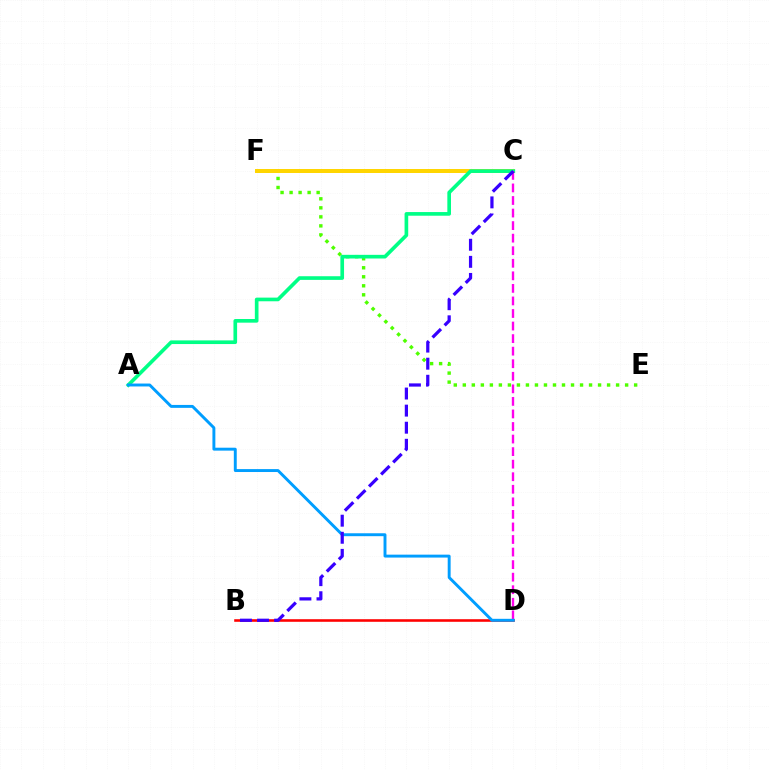{('E', 'F'): [{'color': '#4fff00', 'line_style': 'dotted', 'thickness': 2.45}], ('C', 'F'): [{'color': '#ffd500', 'line_style': 'solid', 'thickness': 2.86}], ('A', 'C'): [{'color': '#00ff86', 'line_style': 'solid', 'thickness': 2.63}], ('C', 'D'): [{'color': '#ff00ed', 'line_style': 'dashed', 'thickness': 1.71}], ('B', 'D'): [{'color': '#ff0000', 'line_style': 'solid', 'thickness': 1.86}], ('A', 'D'): [{'color': '#009eff', 'line_style': 'solid', 'thickness': 2.1}], ('B', 'C'): [{'color': '#3700ff', 'line_style': 'dashed', 'thickness': 2.32}]}